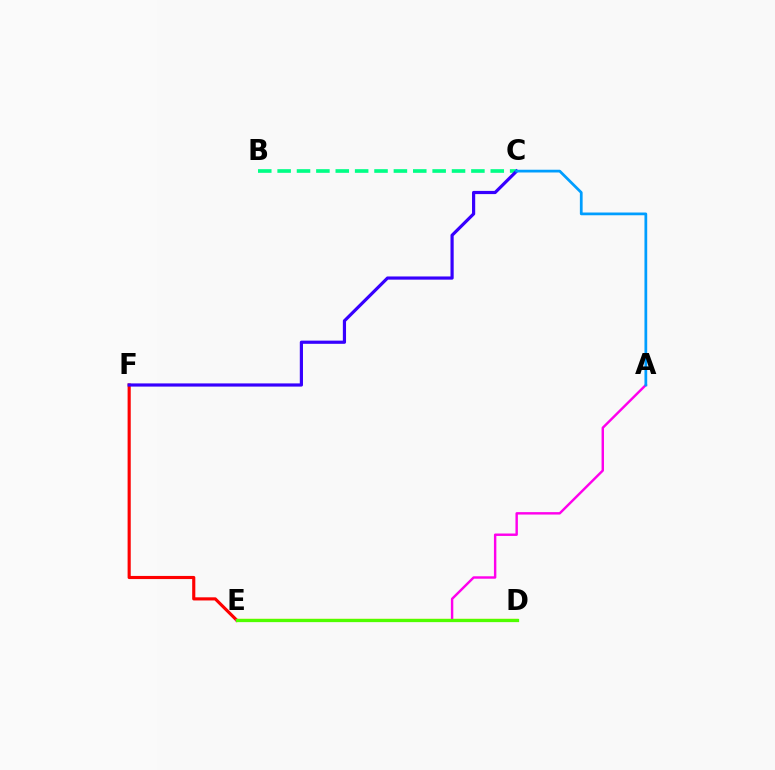{('D', 'E'): [{'color': '#ffd500', 'line_style': 'solid', 'thickness': 1.69}, {'color': '#4fff00', 'line_style': 'solid', 'thickness': 2.34}], ('E', 'F'): [{'color': '#ff0000', 'line_style': 'solid', 'thickness': 2.26}], ('A', 'E'): [{'color': '#ff00ed', 'line_style': 'solid', 'thickness': 1.75}], ('B', 'C'): [{'color': '#00ff86', 'line_style': 'dashed', 'thickness': 2.63}], ('C', 'F'): [{'color': '#3700ff', 'line_style': 'solid', 'thickness': 2.29}], ('A', 'C'): [{'color': '#009eff', 'line_style': 'solid', 'thickness': 1.98}]}